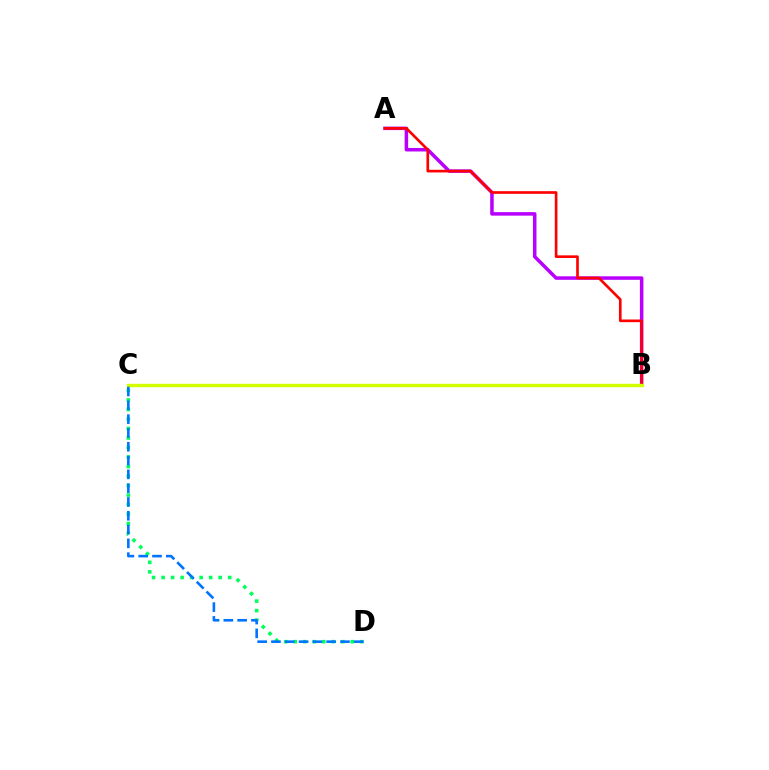{('A', 'B'): [{'color': '#b900ff', 'line_style': 'solid', 'thickness': 2.53}, {'color': '#ff0000', 'line_style': 'solid', 'thickness': 1.91}], ('C', 'D'): [{'color': '#00ff5c', 'line_style': 'dotted', 'thickness': 2.58}, {'color': '#0074ff', 'line_style': 'dashed', 'thickness': 1.88}], ('B', 'C'): [{'color': '#d1ff00', 'line_style': 'solid', 'thickness': 2.45}]}